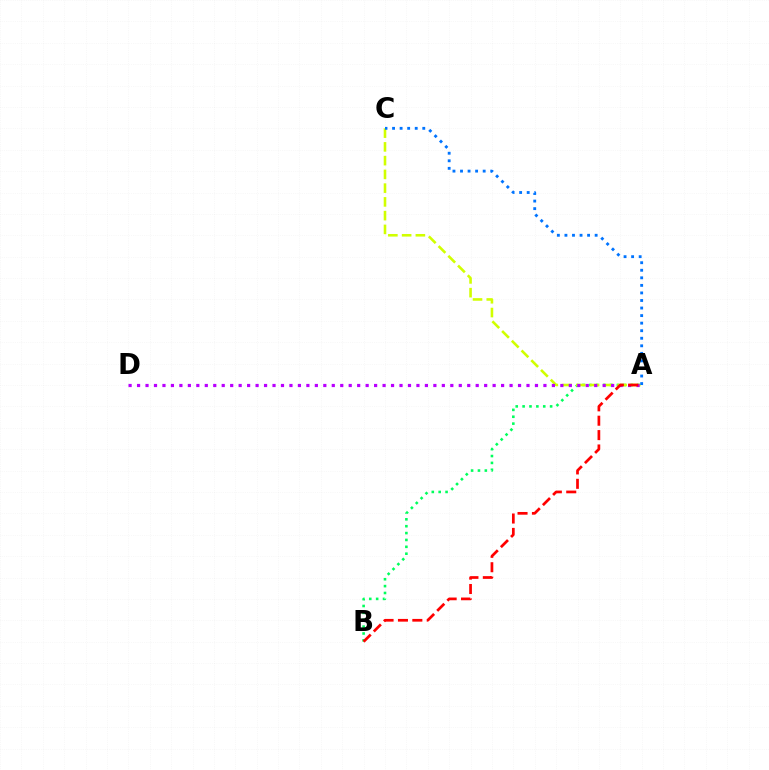{('A', 'B'): [{'color': '#00ff5c', 'line_style': 'dotted', 'thickness': 1.87}, {'color': '#ff0000', 'line_style': 'dashed', 'thickness': 1.96}], ('A', 'C'): [{'color': '#d1ff00', 'line_style': 'dashed', 'thickness': 1.87}, {'color': '#0074ff', 'line_style': 'dotted', 'thickness': 2.05}], ('A', 'D'): [{'color': '#b900ff', 'line_style': 'dotted', 'thickness': 2.3}]}